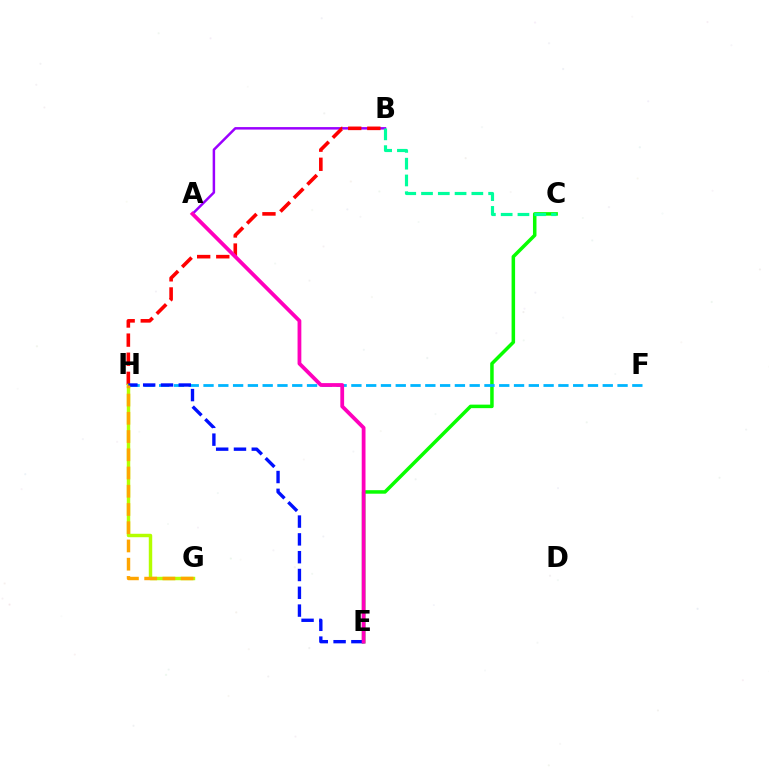{('A', 'B'): [{'color': '#9b00ff', 'line_style': 'solid', 'thickness': 1.79}], ('C', 'E'): [{'color': '#08ff00', 'line_style': 'solid', 'thickness': 2.53}], ('B', 'H'): [{'color': '#ff0000', 'line_style': 'dashed', 'thickness': 2.6}], ('F', 'H'): [{'color': '#00b5ff', 'line_style': 'dashed', 'thickness': 2.01}], ('G', 'H'): [{'color': '#b3ff00', 'line_style': 'solid', 'thickness': 2.48}, {'color': '#ffa500', 'line_style': 'dashed', 'thickness': 2.48}], ('E', 'H'): [{'color': '#0010ff', 'line_style': 'dashed', 'thickness': 2.42}], ('B', 'C'): [{'color': '#00ff9d', 'line_style': 'dashed', 'thickness': 2.28}], ('A', 'E'): [{'color': '#ff00bd', 'line_style': 'solid', 'thickness': 2.72}]}